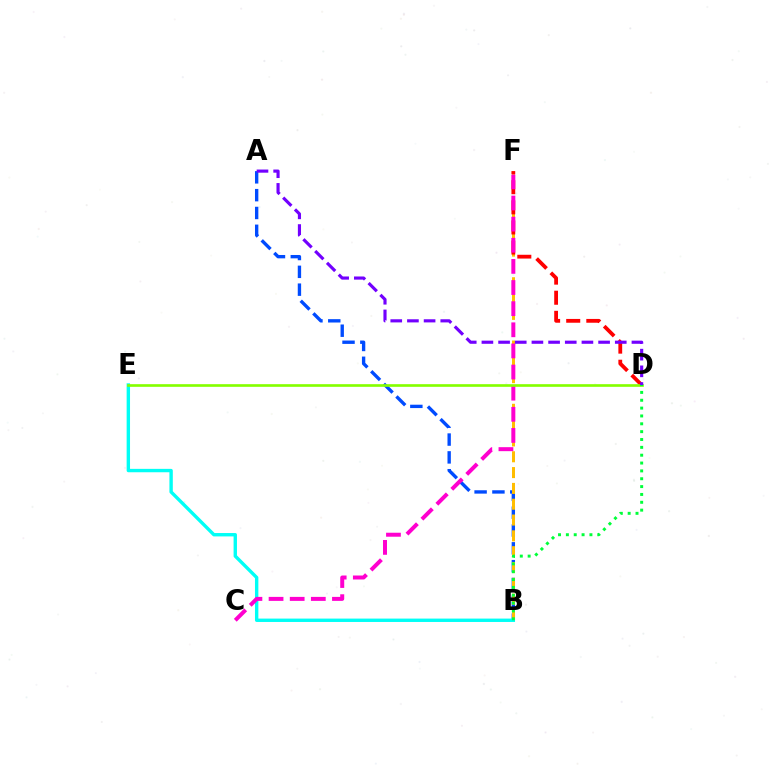{('A', 'B'): [{'color': '#004bff', 'line_style': 'dashed', 'thickness': 2.42}], ('B', 'F'): [{'color': '#ffbd00', 'line_style': 'dashed', 'thickness': 2.15}], ('B', 'E'): [{'color': '#00fff6', 'line_style': 'solid', 'thickness': 2.44}], ('D', 'F'): [{'color': '#ff0000', 'line_style': 'dashed', 'thickness': 2.73}], ('C', 'F'): [{'color': '#ff00cf', 'line_style': 'dashed', 'thickness': 2.87}], ('D', 'E'): [{'color': '#84ff00', 'line_style': 'solid', 'thickness': 1.91}], ('A', 'D'): [{'color': '#7200ff', 'line_style': 'dashed', 'thickness': 2.26}], ('B', 'D'): [{'color': '#00ff39', 'line_style': 'dotted', 'thickness': 2.13}]}